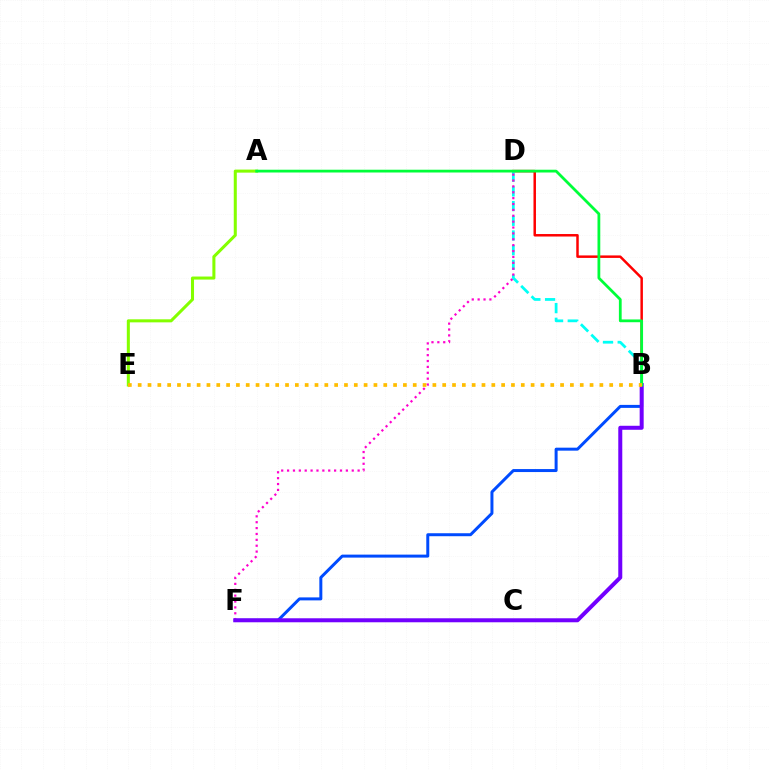{('B', 'D'): [{'color': '#ff0000', 'line_style': 'solid', 'thickness': 1.79}, {'color': '#00fff6', 'line_style': 'dashed', 'thickness': 2.0}], ('B', 'F'): [{'color': '#004bff', 'line_style': 'solid', 'thickness': 2.15}, {'color': '#7200ff', 'line_style': 'solid', 'thickness': 2.88}], ('D', 'F'): [{'color': '#ff00cf', 'line_style': 'dotted', 'thickness': 1.6}], ('A', 'E'): [{'color': '#84ff00', 'line_style': 'solid', 'thickness': 2.19}], ('A', 'B'): [{'color': '#00ff39', 'line_style': 'solid', 'thickness': 2.0}], ('B', 'E'): [{'color': '#ffbd00', 'line_style': 'dotted', 'thickness': 2.67}]}